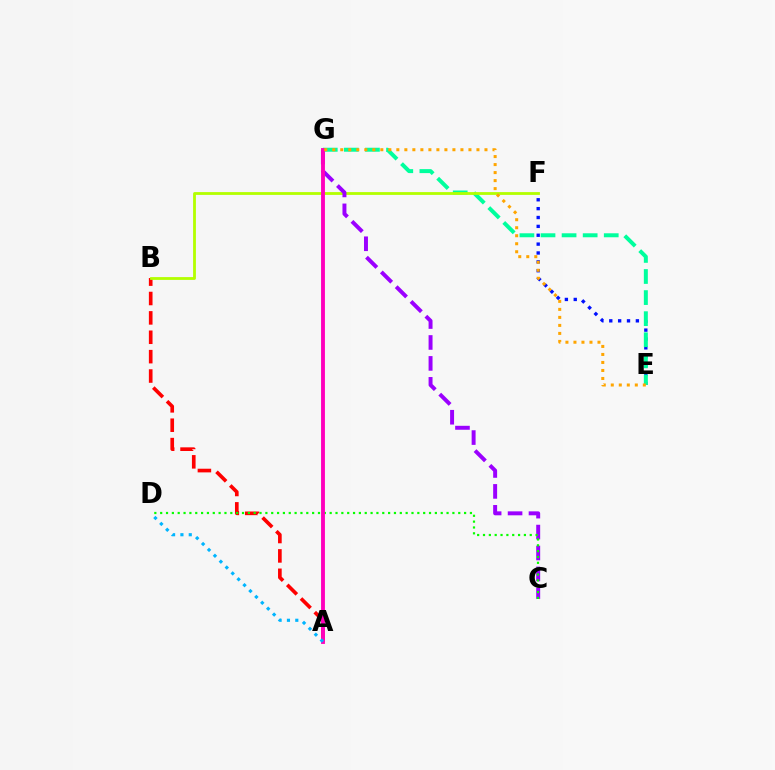{('A', 'B'): [{'color': '#ff0000', 'line_style': 'dashed', 'thickness': 2.63}], ('E', 'F'): [{'color': '#0010ff', 'line_style': 'dotted', 'thickness': 2.41}], ('E', 'G'): [{'color': '#00ff9d', 'line_style': 'dashed', 'thickness': 2.86}, {'color': '#ffa500', 'line_style': 'dotted', 'thickness': 2.18}], ('B', 'F'): [{'color': '#b3ff00', 'line_style': 'solid', 'thickness': 2.02}], ('C', 'G'): [{'color': '#9b00ff', 'line_style': 'dashed', 'thickness': 2.84}], ('C', 'D'): [{'color': '#08ff00', 'line_style': 'dotted', 'thickness': 1.59}], ('A', 'G'): [{'color': '#ff00bd', 'line_style': 'solid', 'thickness': 2.78}], ('A', 'D'): [{'color': '#00b5ff', 'line_style': 'dotted', 'thickness': 2.27}]}